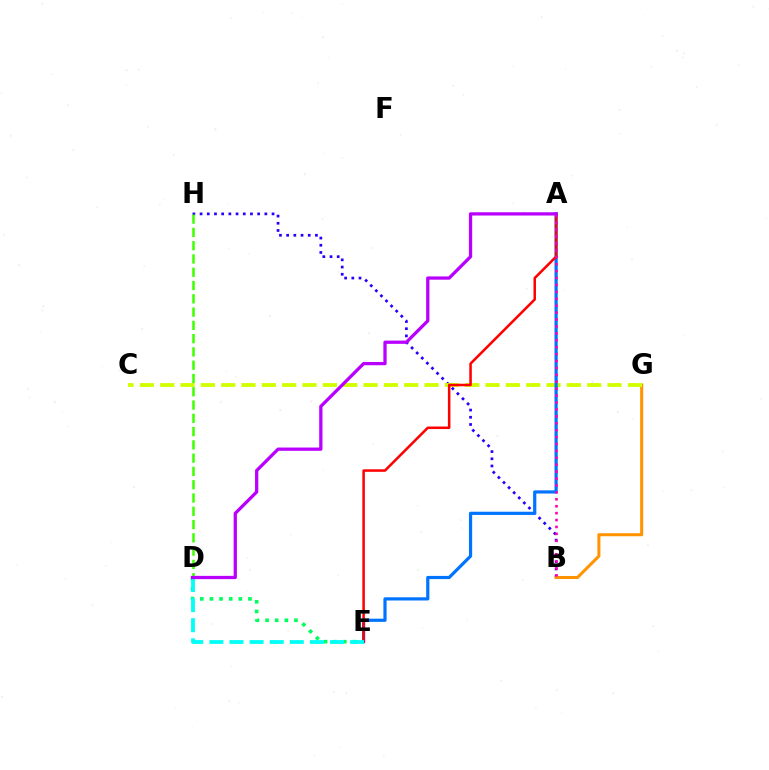{('B', 'H'): [{'color': '#2500ff', 'line_style': 'dotted', 'thickness': 1.96}], ('B', 'G'): [{'color': '#ff9400', 'line_style': 'solid', 'thickness': 2.19}], ('C', 'G'): [{'color': '#d1ff00', 'line_style': 'dashed', 'thickness': 2.76}], ('A', 'E'): [{'color': '#0074ff', 'line_style': 'solid', 'thickness': 2.3}, {'color': '#ff0000', 'line_style': 'solid', 'thickness': 1.82}], ('D', 'E'): [{'color': '#00ff5c', 'line_style': 'dotted', 'thickness': 2.62}, {'color': '#00fff6', 'line_style': 'dashed', 'thickness': 2.73}], ('A', 'B'): [{'color': '#ff00ac', 'line_style': 'dotted', 'thickness': 1.88}], ('D', 'H'): [{'color': '#3dff00', 'line_style': 'dashed', 'thickness': 1.8}], ('A', 'D'): [{'color': '#b900ff', 'line_style': 'solid', 'thickness': 2.35}]}